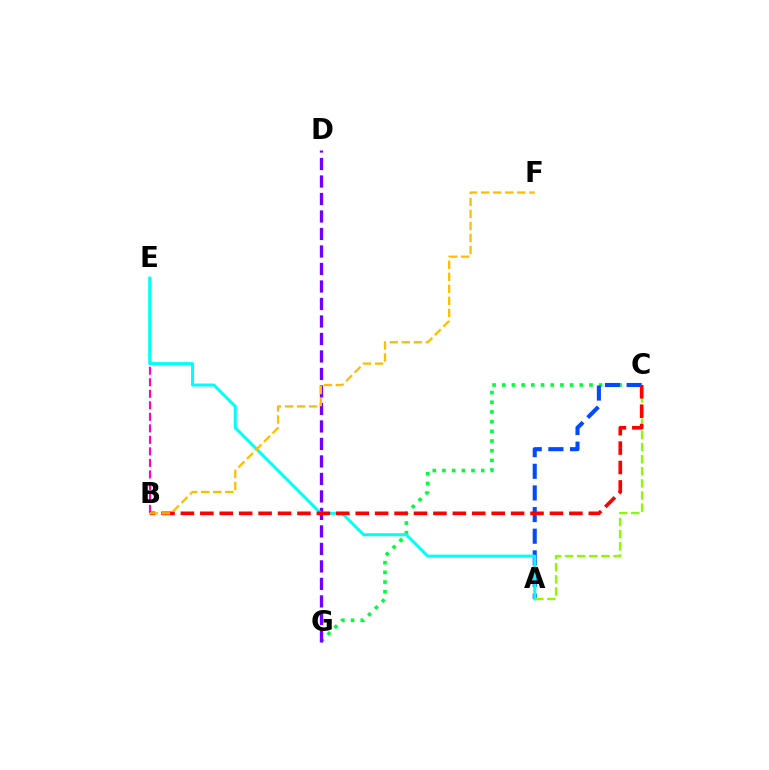{('B', 'E'): [{'color': '#ff00cf', 'line_style': 'dashed', 'thickness': 1.57}], ('C', 'G'): [{'color': '#00ff39', 'line_style': 'dotted', 'thickness': 2.63}], ('D', 'G'): [{'color': '#7200ff', 'line_style': 'dashed', 'thickness': 2.38}], ('A', 'C'): [{'color': '#004bff', 'line_style': 'dashed', 'thickness': 2.94}, {'color': '#84ff00', 'line_style': 'dashed', 'thickness': 1.65}], ('A', 'E'): [{'color': '#00fff6', 'line_style': 'solid', 'thickness': 2.16}], ('B', 'C'): [{'color': '#ff0000', 'line_style': 'dashed', 'thickness': 2.64}], ('B', 'F'): [{'color': '#ffbd00', 'line_style': 'dashed', 'thickness': 1.63}]}